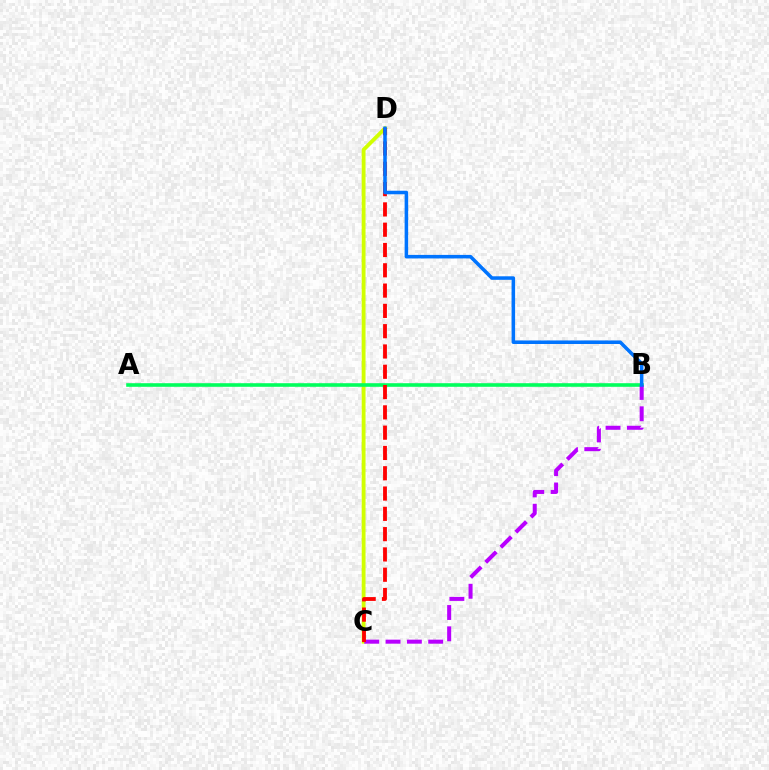{('C', 'D'): [{'color': '#d1ff00', 'line_style': 'solid', 'thickness': 2.76}, {'color': '#ff0000', 'line_style': 'dashed', 'thickness': 2.76}], ('A', 'B'): [{'color': '#00ff5c', 'line_style': 'solid', 'thickness': 2.59}], ('B', 'C'): [{'color': '#b900ff', 'line_style': 'dashed', 'thickness': 2.9}], ('B', 'D'): [{'color': '#0074ff', 'line_style': 'solid', 'thickness': 2.54}]}